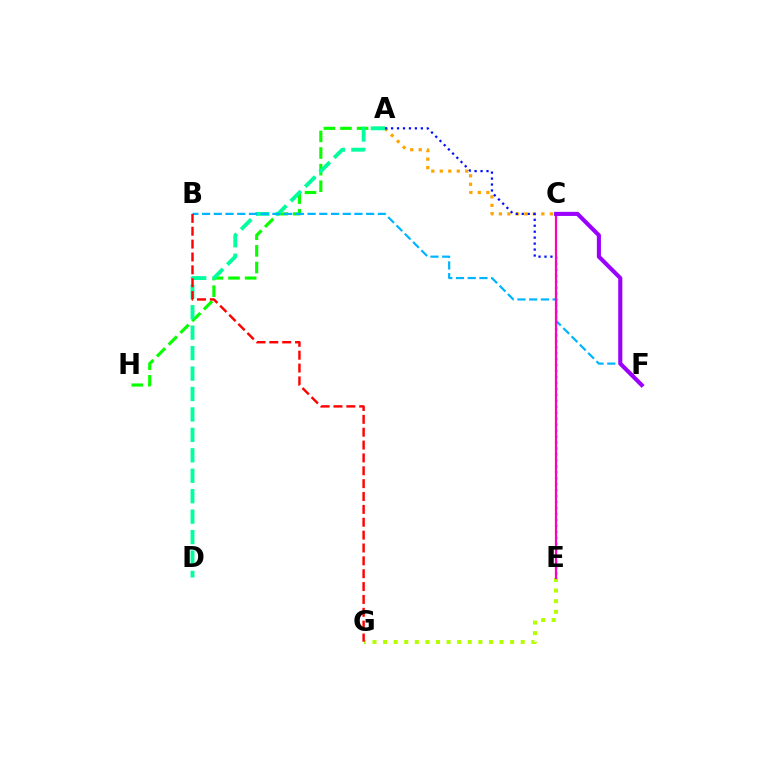{('A', 'C'): [{'color': '#ffa500', 'line_style': 'dotted', 'thickness': 2.31}], ('A', 'H'): [{'color': '#08ff00', 'line_style': 'dashed', 'thickness': 2.26}], ('A', 'D'): [{'color': '#00ff9d', 'line_style': 'dashed', 'thickness': 2.78}], ('B', 'F'): [{'color': '#00b5ff', 'line_style': 'dashed', 'thickness': 1.59}], ('A', 'E'): [{'color': '#0010ff', 'line_style': 'dotted', 'thickness': 1.62}], ('E', 'G'): [{'color': '#b3ff00', 'line_style': 'dotted', 'thickness': 2.88}], ('B', 'G'): [{'color': '#ff0000', 'line_style': 'dashed', 'thickness': 1.75}], ('C', 'E'): [{'color': '#ff00bd', 'line_style': 'solid', 'thickness': 1.6}], ('C', 'F'): [{'color': '#9b00ff', 'line_style': 'solid', 'thickness': 2.95}]}